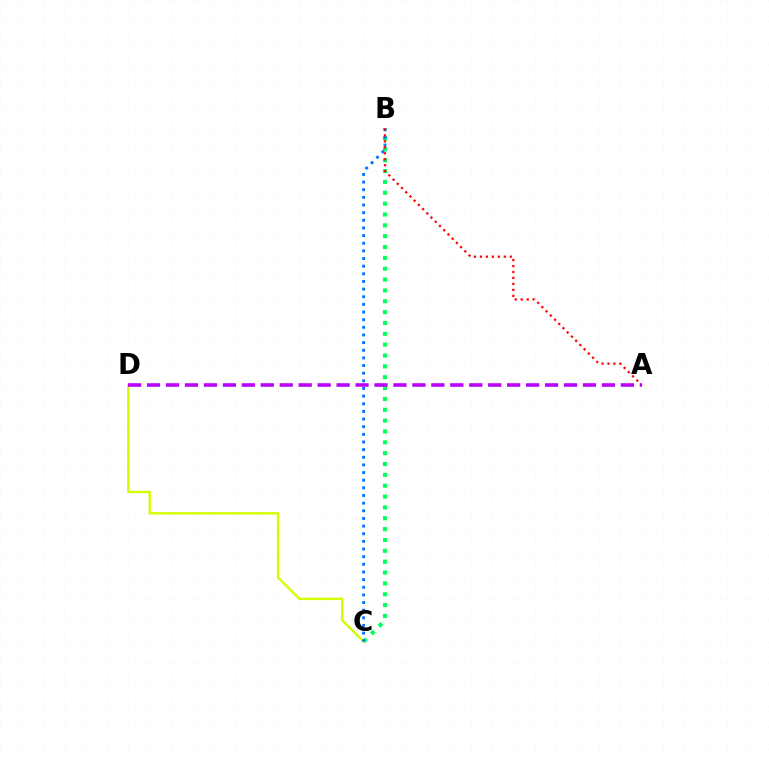{('B', 'C'): [{'color': '#00ff5c', 'line_style': 'dotted', 'thickness': 2.95}, {'color': '#0074ff', 'line_style': 'dotted', 'thickness': 2.08}], ('C', 'D'): [{'color': '#d1ff00', 'line_style': 'solid', 'thickness': 1.74}], ('A', 'B'): [{'color': '#ff0000', 'line_style': 'dotted', 'thickness': 1.62}], ('A', 'D'): [{'color': '#b900ff', 'line_style': 'dashed', 'thickness': 2.57}]}